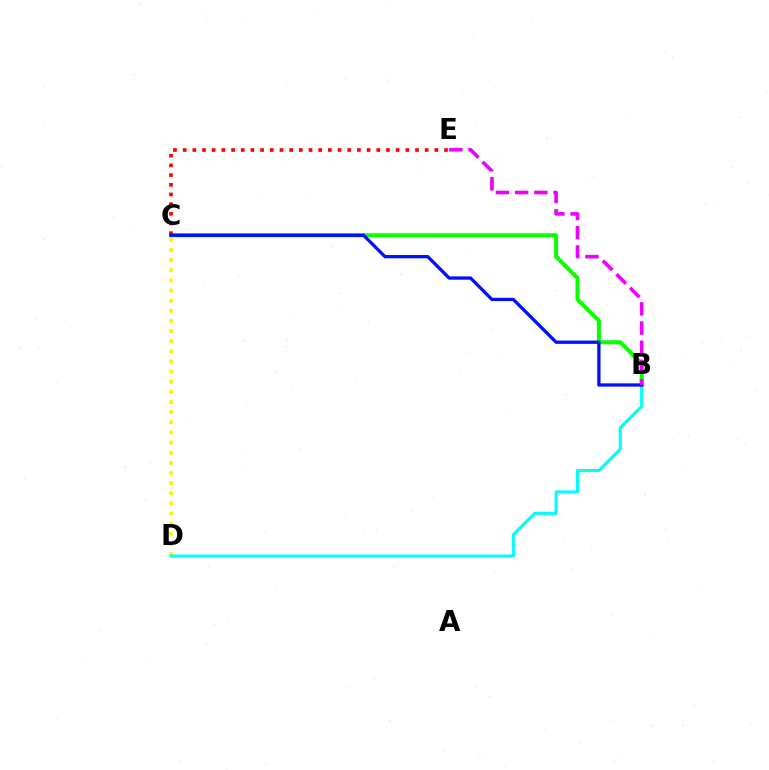{('C', 'D'): [{'color': '#fcf500', 'line_style': 'dotted', 'thickness': 2.75}], ('B', 'C'): [{'color': '#08ff00', 'line_style': 'solid', 'thickness': 2.89}, {'color': '#0010ff', 'line_style': 'solid', 'thickness': 2.36}], ('B', 'D'): [{'color': '#00fff6', 'line_style': 'solid', 'thickness': 2.23}], ('C', 'E'): [{'color': '#ff0000', 'line_style': 'dotted', 'thickness': 2.63}], ('B', 'E'): [{'color': '#ee00ff', 'line_style': 'dashed', 'thickness': 2.61}]}